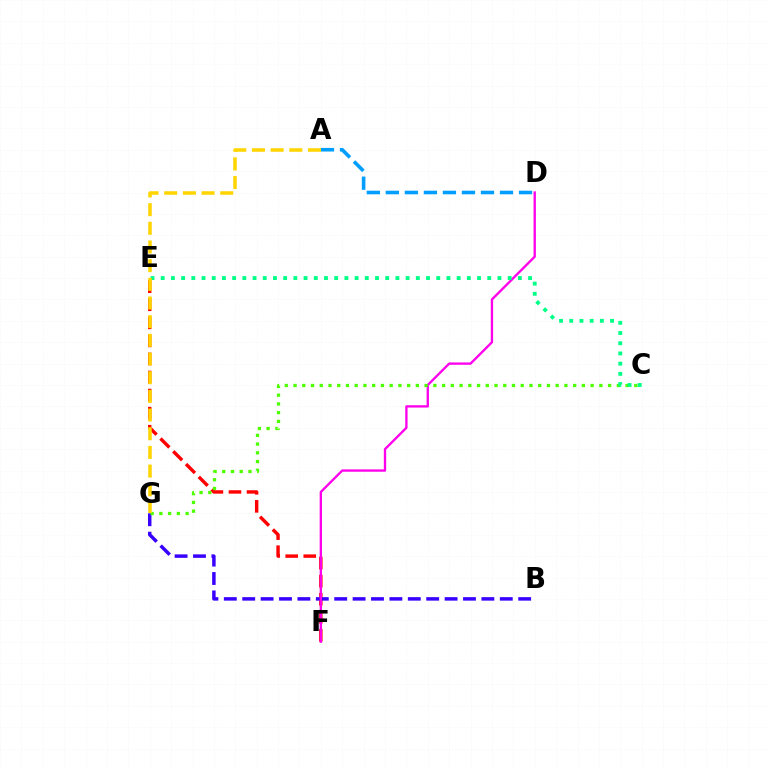{('A', 'D'): [{'color': '#009eff', 'line_style': 'dashed', 'thickness': 2.58}], ('E', 'F'): [{'color': '#ff0000', 'line_style': 'dashed', 'thickness': 2.45}], ('B', 'G'): [{'color': '#3700ff', 'line_style': 'dashed', 'thickness': 2.5}], ('D', 'F'): [{'color': '#ff00ed', 'line_style': 'solid', 'thickness': 1.68}], ('C', 'G'): [{'color': '#4fff00', 'line_style': 'dotted', 'thickness': 2.37}], ('C', 'E'): [{'color': '#00ff86', 'line_style': 'dotted', 'thickness': 2.77}], ('A', 'G'): [{'color': '#ffd500', 'line_style': 'dashed', 'thickness': 2.54}]}